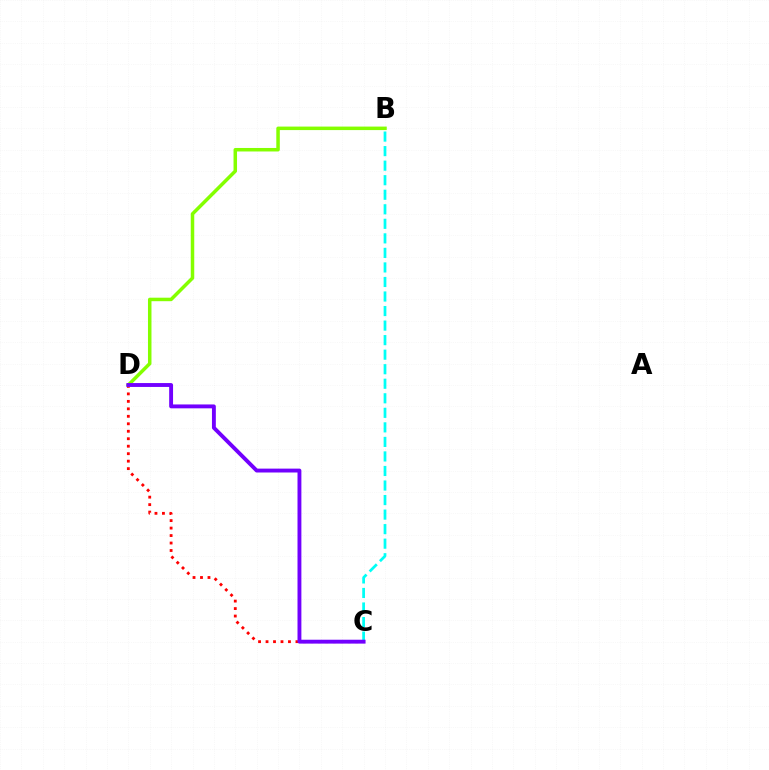{('C', 'D'): [{'color': '#ff0000', 'line_style': 'dotted', 'thickness': 2.03}, {'color': '#7200ff', 'line_style': 'solid', 'thickness': 2.79}], ('B', 'D'): [{'color': '#84ff00', 'line_style': 'solid', 'thickness': 2.52}], ('B', 'C'): [{'color': '#00fff6', 'line_style': 'dashed', 'thickness': 1.98}]}